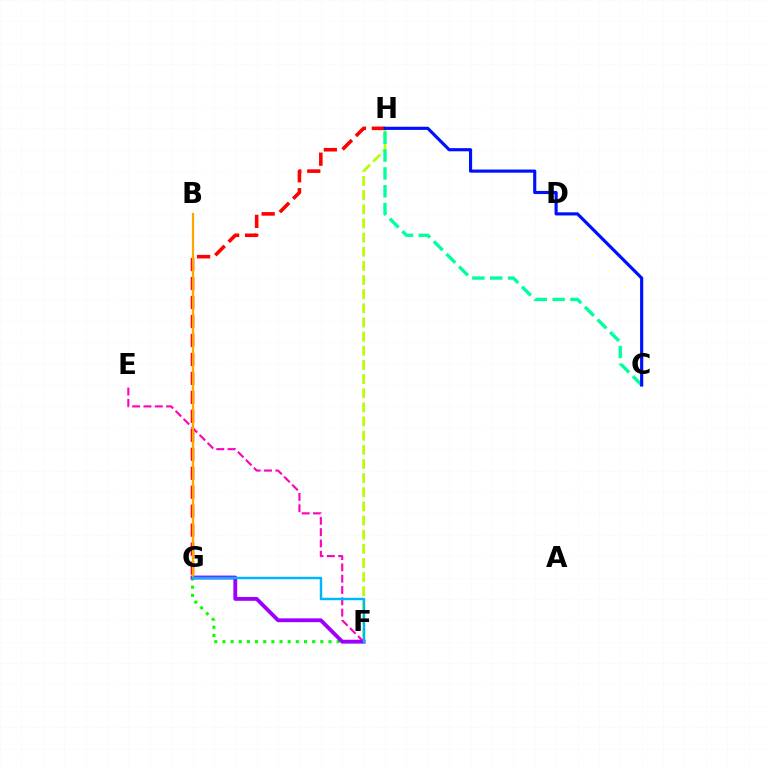{('F', 'G'): [{'color': '#08ff00', 'line_style': 'dotted', 'thickness': 2.22}, {'color': '#9b00ff', 'line_style': 'solid', 'thickness': 2.76}, {'color': '#00b5ff', 'line_style': 'solid', 'thickness': 1.77}], ('E', 'F'): [{'color': '#ff00bd', 'line_style': 'dashed', 'thickness': 1.54}], ('G', 'H'): [{'color': '#ff0000', 'line_style': 'dashed', 'thickness': 2.58}], ('B', 'G'): [{'color': '#ffa500', 'line_style': 'solid', 'thickness': 1.6}], ('F', 'H'): [{'color': '#b3ff00', 'line_style': 'dashed', 'thickness': 1.92}], ('C', 'H'): [{'color': '#00ff9d', 'line_style': 'dashed', 'thickness': 2.42}, {'color': '#0010ff', 'line_style': 'solid', 'thickness': 2.27}]}